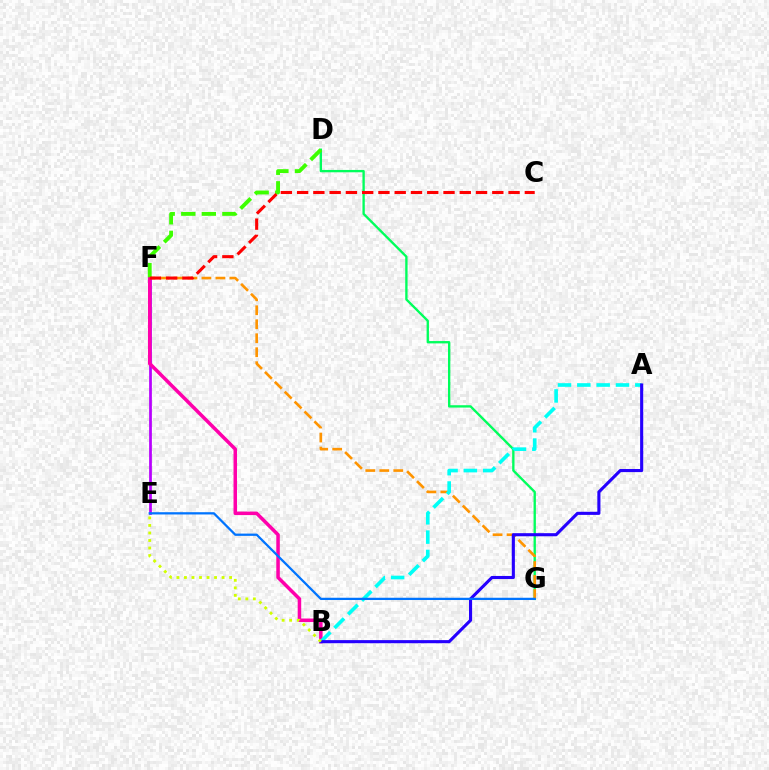{('D', 'G'): [{'color': '#00ff5c', 'line_style': 'solid', 'thickness': 1.69}], ('F', 'G'): [{'color': '#ff9400', 'line_style': 'dashed', 'thickness': 1.9}], ('E', 'F'): [{'color': '#b900ff', 'line_style': 'solid', 'thickness': 1.98}], ('B', 'F'): [{'color': '#ff00ac', 'line_style': 'solid', 'thickness': 2.53}], ('D', 'F'): [{'color': '#3dff00', 'line_style': 'dashed', 'thickness': 2.79}], ('A', 'B'): [{'color': '#00fff6', 'line_style': 'dashed', 'thickness': 2.63}, {'color': '#2500ff', 'line_style': 'solid', 'thickness': 2.23}], ('C', 'F'): [{'color': '#ff0000', 'line_style': 'dashed', 'thickness': 2.21}], ('B', 'E'): [{'color': '#d1ff00', 'line_style': 'dotted', 'thickness': 2.04}], ('E', 'G'): [{'color': '#0074ff', 'line_style': 'solid', 'thickness': 1.63}]}